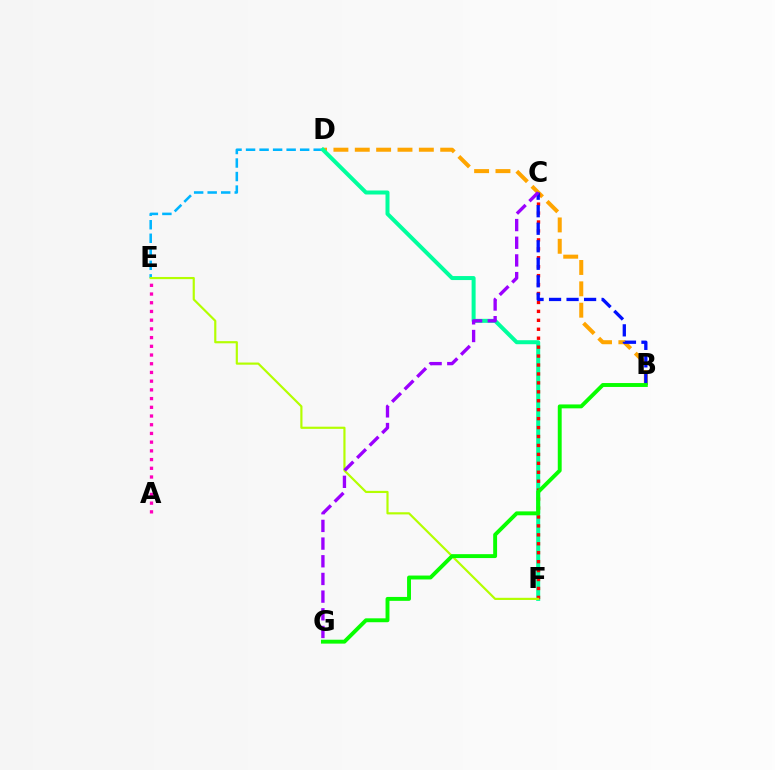{('D', 'E'): [{'color': '#00b5ff', 'line_style': 'dashed', 'thickness': 1.84}], ('B', 'D'): [{'color': '#ffa500', 'line_style': 'dashed', 'thickness': 2.9}], ('D', 'F'): [{'color': '#00ff9d', 'line_style': 'solid', 'thickness': 2.88}], ('C', 'F'): [{'color': '#ff0000', 'line_style': 'dotted', 'thickness': 2.43}], ('B', 'C'): [{'color': '#0010ff', 'line_style': 'dashed', 'thickness': 2.38}], ('E', 'F'): [{'color': '#b3ff00', 'line_style': 'solid', 'thickness': 1.56}], ('A', 'E'): [{'color': '#ff00bd', 'line_style': 'dotted', 'thickness': 2.37}], ('B', 'G'): [{'color': '#08ff00', 'line_style': 'solid', 'thickness': 2.81}], ('C', 'G'): [{'color': '#9b00ff', 'line_style': 'dashed', 'thickness': 2.4}]}